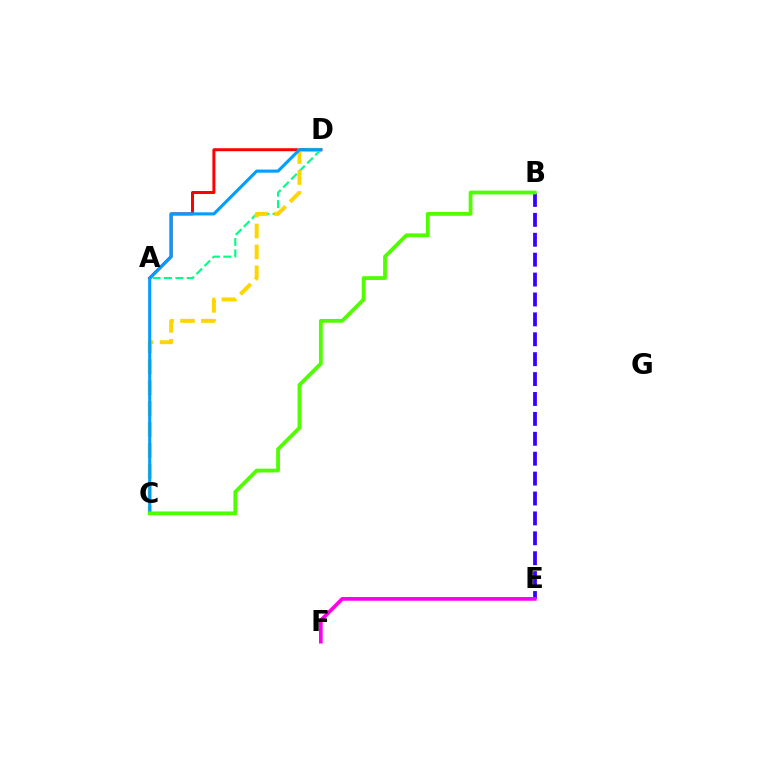{('A', 'D'): [{'color': '#00ff86', 'line_style': 'dashed', 'thickness': 1.54}, {'color': '#ff0000', 'line_style': 'solid', 'thickness': 2.15}], ('B', 'E'): [{'color': '#3700ff', 'line_style': 'dashed', 'thickness': 2.7}], ('C', 'D'): [{'color': '#ffd500', 'line_style': 'dashed', 'thickness': 2.84}, {'color': '#009eff', 'line_style': 'solid', 'thickness': 2.25}], ('E', 'F'): [{'color': '#ff00ed', 'line_style': 'solid', 'thickness': 2.66}], ('B', 'C'): [{'color': '#4fff00', 'line_style': 'solid', 'thickness': 2.73}]}